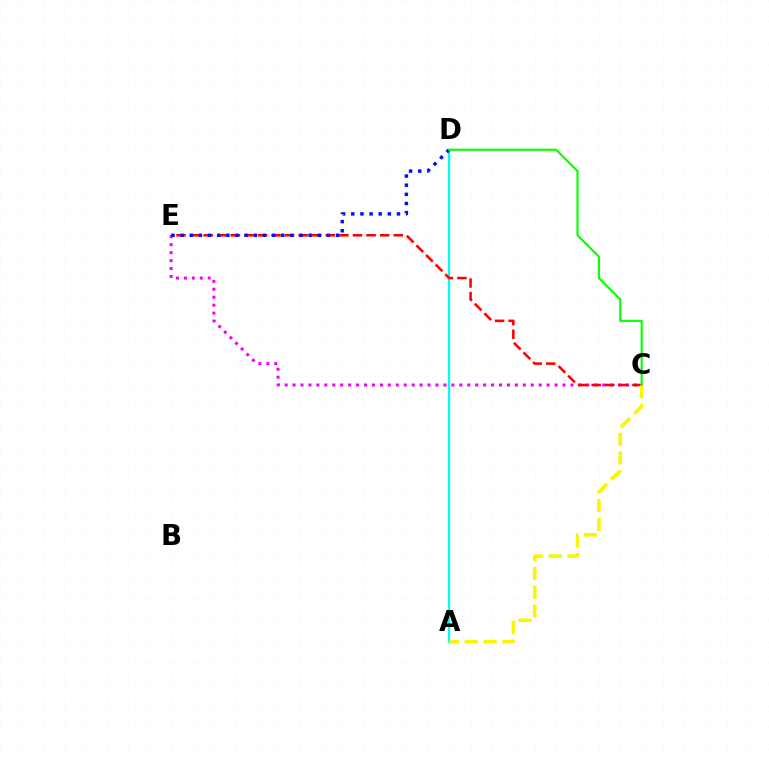{('A', 'D'): [{'color': '#00fff6', 'line_style': 'solid', 'thickness': 1.64}], ('C', 'E'): [{'color': '#ee00ff', 'line_style': 'dotted', 'thickness': 2.16}, {'color': '#ff0000', 'line_style': 'dashed', 'thickness': 1.84}], ('D', 'E'): [{'color': '#0010ff', 'line_style': 'dotted', 'thickness': 2.48}], ('A', 'C'): [{'color': '#fcf500', 'line_style': 'dashed', 'thickness': 2.56}], ('C', 'D'): [{'color': '#08ff00', 'line_style': 'solid', 'thickness': 1.54}]}